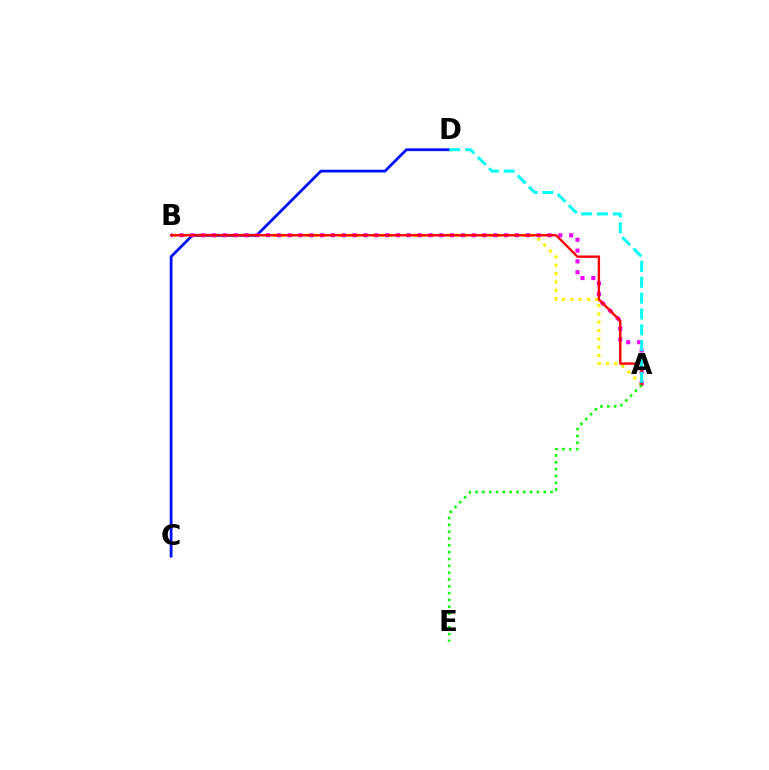{('A', 'B'): [{'color': '#fcf500', 'line_style': 'dotted', 'thickness': 2.26}, {'color': '#ee00ff', 'line_style': 'dotted', 'thickness': 2.94}, {'color': '#ff0000', 'line_style': 'solid', 'thickness': 1.71}], ('C', 'D'): [{'color': '#0010ff', 'line_style': 'solid', 'thickness': 2.0}], ('A', 'E'): [{'color': '#08ff00', 'line_style': 'dotted', 'thickness': 1.85}], ('A', 'D'): [{'color': '#00fff6', 'line_style': 'dashed', 'thickness': 2.15}]}